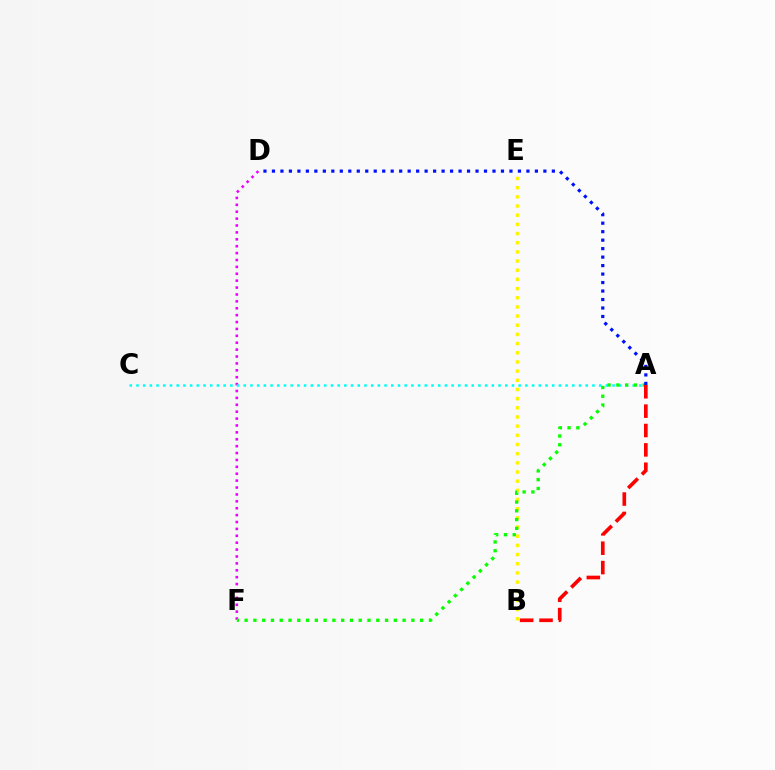{('B', 'E'): [{'color': '#fcf500', 'line_style': 'dotted', 'thickness': 2.49}], ('D', 'F'): [{'color': '#ee00ff', 'line_style': 'dotted', 'thickness': 1.87}], ('A', 'C'): [{'color': '#00fff6', 'line_style': 'dotted', 'thickness': 1.82}], ('A', 'F'): [{'color': '#08ff00', 'line_style': 'dotted', 'thickness': 2.38}], ('A', 'B'): [{'color': '#ff0000', 'line_style': 'dashed', 'thickness': 2.63}], ('A', 'D'): [{'color': '#0010ff', 'line_style': 'dotted', 'thickness': 2.3}]}